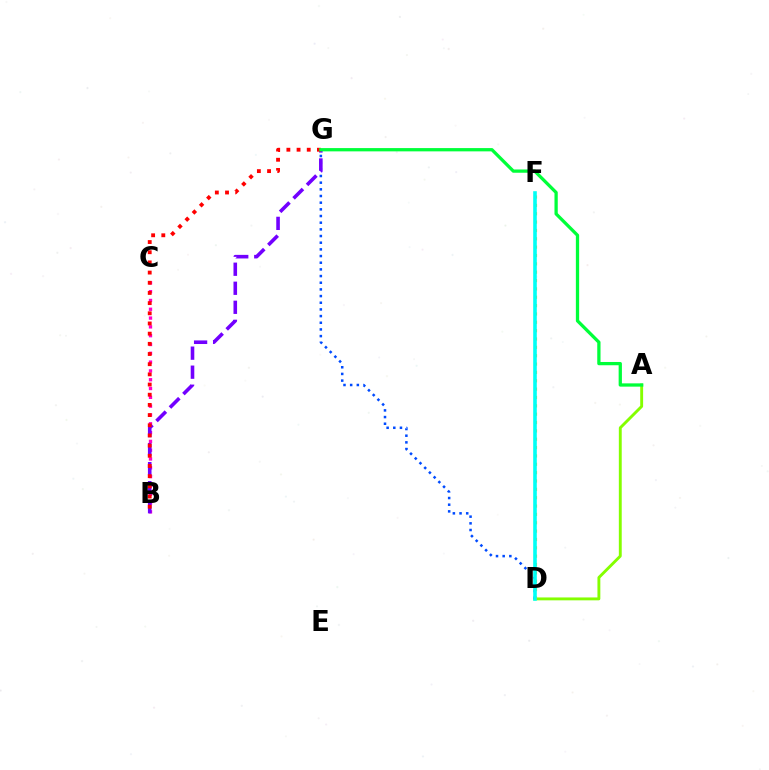{('B', 'C'): [{'color': '#ff00cf', 'line_style': 'dotted', 'thickness': 2.39}], ('A', 'D'): [{'color': '#84ff00', 'line_style': 'solid', 'thickness': 2.08}], ('D', 'G'): [{'color': '#004bff', 'line_style': 'dotted', 'thickness': 1.81}], ('B', 'G'): [{'color': '#7200ff', 'line_style': 'dashed', 'thickness': 2.58}, {'color': '#ff0000', 'line_style': 'dotted', 'thickness': 2.77}], ('D', 'F'): [{'color': '#ffbd00', 'line_style': 'dotted', 'thickness': 2.27}, {'color': '#00fff6', 'line_style': 'solid', 'thickness': 2.59}], ('A', 'G'): [{'color': '#00ff39', 'line_style': 'solid', 'thickness': 2.36}]}